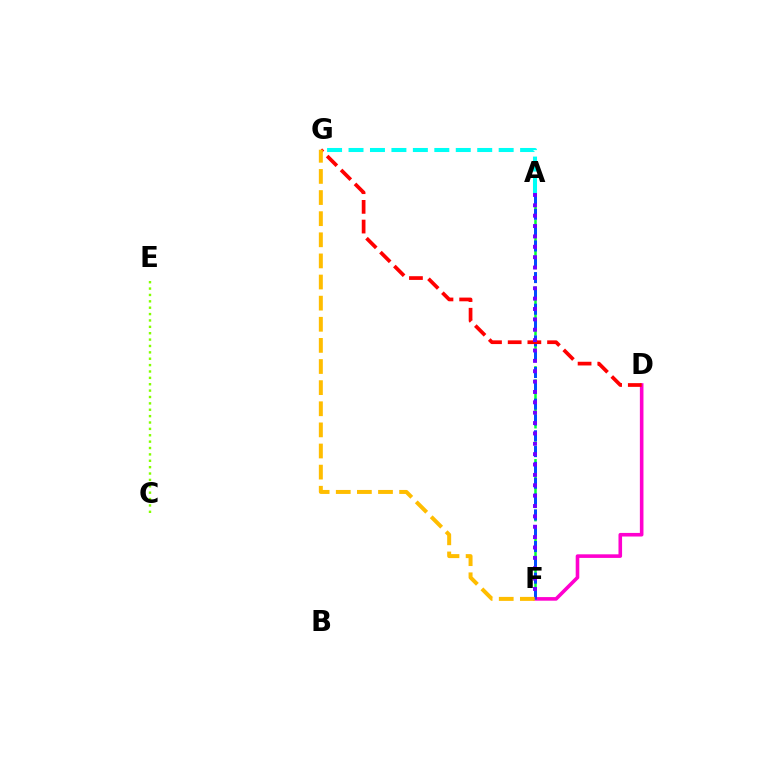{('D', 'F'): [{'color': '#ff00cf', 'line_style': 'solid', 'thickness': 2.59}], ('A', 'F'): [{'color': '#00ff39', 'line_style': 'dashed', 'thickness': 1.8}, {'color': '#004bff', 'line_style': 'dashed', 'thickness': 2.15}, {'color': '#7200ff', 'line_style': 'dotted', 'thickness': 2.82}], ('D', 'G'): [{'color': '#ff0000', 'line_style': 'dashed', 'thickness': 2.68}], ('C', 'E'): [{'color': '#84ff00', 'line_style': 'dotted', 'thickness': 1.73}], ('A', 'G'): [{'color': '#00fff6', 'line_style': 'dashed', 'thickness': 2.91}], ('F', 'G'): [{'color': '#ffbd00', 'line_style': 'dashed', 'thickness': 2.87}]}